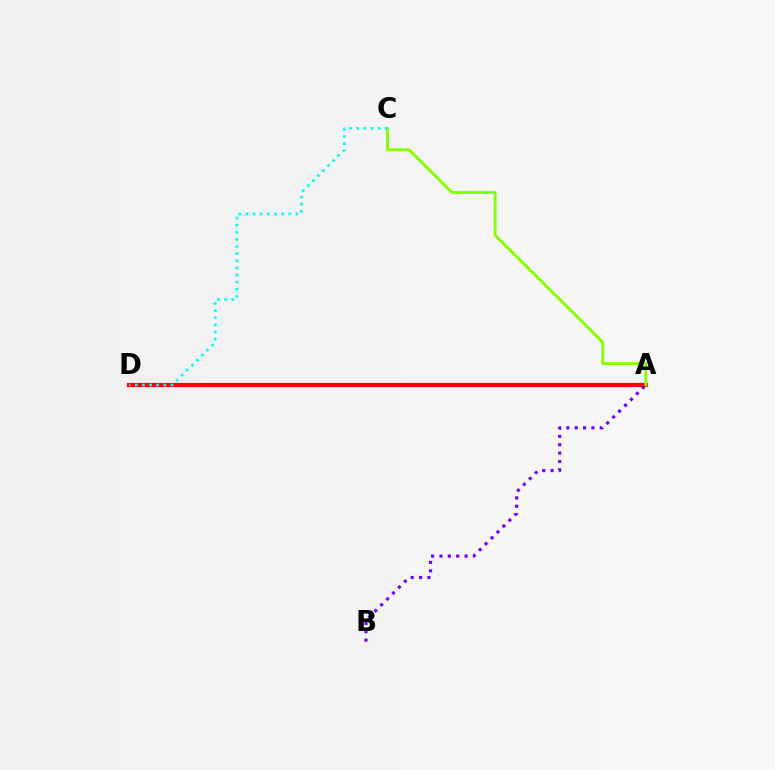{('A', 'D'): [{'color': '#ff0000', 'line_style': 'solid', 'thickness': 2.99}], ('A', 'B'): [{'color': '#7200ff', 'line_style': 'dotted', 'thickness': 2.27}], ('A', 'C'): [{'color': '#84ff00', 'line_style': 'solid', 'thickness': 2.09}], ('C', 'D'): [{'color': '#00fff6', 'line_style': 'dotted', 'thickness': 1.94}]}